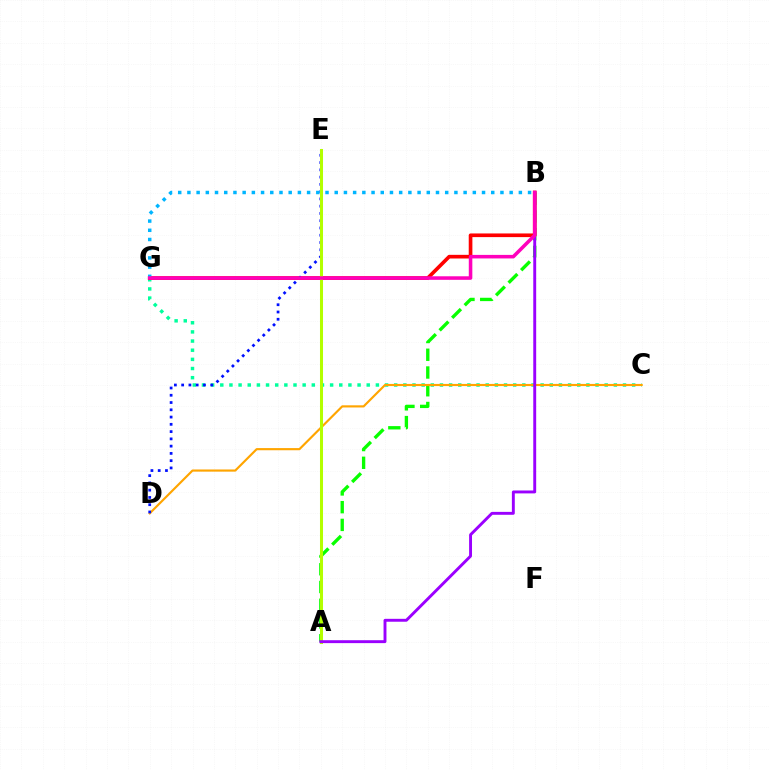{('A', 'B'): [{'color': '#08ff00', 'line_style': 'dashed', 'thickness': 2.41}, {'color': '#9b00ff', 'line_style': 'solid', 'thickness': 2.09}], ('C', 'G'): [{'color': '#00ff9d', 'line_style': 'dotted', 'thickness': 2.49}], ('B', 'G'): [{'color': '#ff0000', 'line_style': 'solid', 'thickness': 2.63}, {'color': '#00b5ff', 'line_style': 'dotted', 'thickness': 2.5}, {'color': '#ff00bd', 'line_style': 'solid', 'thickness': 2.55}], ('C', 'D'): [{'color': '#ffa500', 'line_style': 'solid', 'thickness': 1.55}], ('D', 'E'): [{'color': '#0010ff', 'line_style': 'dotted', 'thickness': 1.97}], ('A', 'E'): [{'color': '#b3ff00', 'line_style': 'solid', 'thickness': 2.18}]}